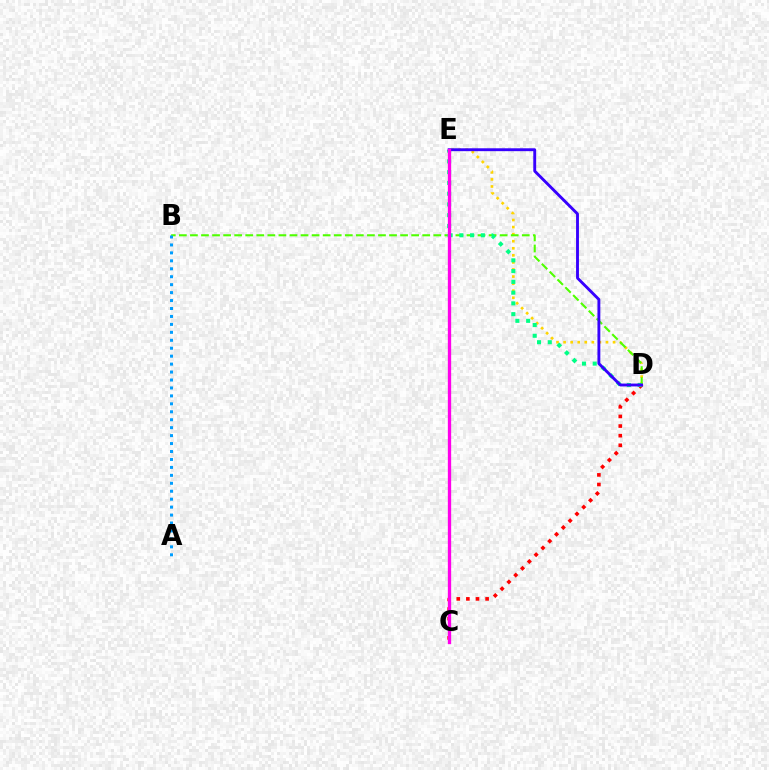{('D', 'E'): [{'color': '#ffd500', 'line_style': 'dotted', 'thickness': 1.92}, {'color': '#00ff86', 'line_style': 'dotted', 'thickness': 2.92}, {'color': '#3700ff', 'line_style': 'solid', 'thickness': 2.07}], ('B', 'D'): [{'color': '#4fff00', 'line_style': 'dashed', 'thickness': 1.5}], ('C', 'D'): [{'color': '#ff0000', 'line_style': 'dotted', 'thickness': 2.61}], ('A', 'B'): [{'color': '#009eff', 'line_style': 'dotted', 'thickness': 2.16}], ('C', 'E'): [{'color': '#ff00ed', 'line_style': 'solid', 'thickness': 2.38}]}